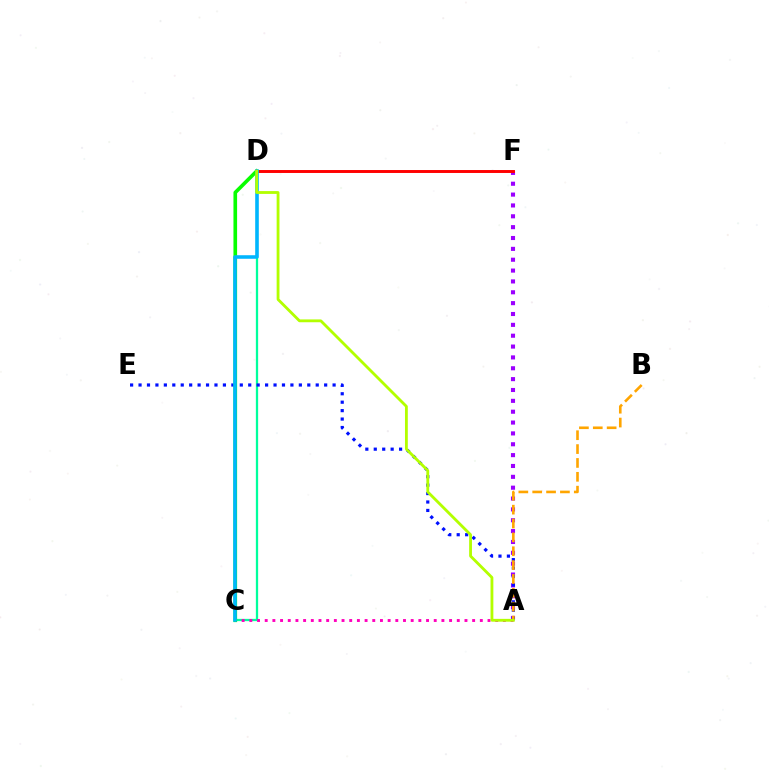{('C', 'D'): [{'color': '#00ff9d', 'line_style': 'solid', 'thickness': 1.65}, {'color': '#08ff00', 'line_style': 'solid', 'thickness': 2.63}, {'color': '#00b5ff', 'line_style': 'solid', 'thickness': 2.56}], ('A', 'F'): [{'color': '#9b00ff', 'line_style': 'dotted', 'thickness': 2.95}], ('A', 'C'): [{'color': '#ff00bd', 'line_style': 'dotted', 'thickness': 2.09}], ('D', 'F'): [{'color': '#ff0000', 'line_style': 'solid', 'thickness': 2.12}], ('A', 'E'): [{'color': '#0010ff', 'line_style': 'dotted', 'thickness': 2.29}], ('A', 'B'): [{'color': '#ffa500', 'line_style': 'dashed', 'thickness': 1.88}], ('A', 'D'): [{'color': '#b3ff00', 'line_style': 'solid', 'thickness': 2.03}]}